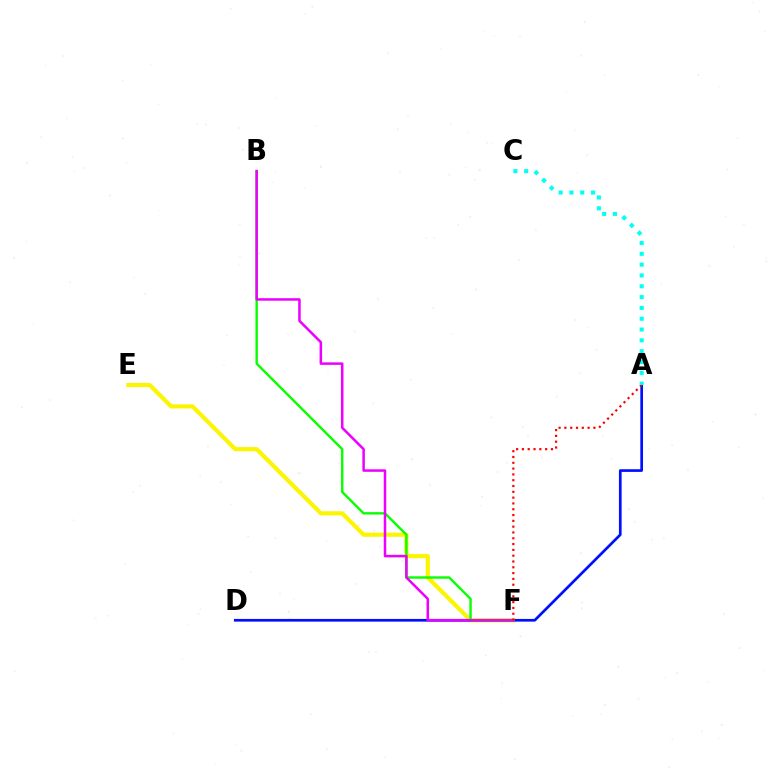{('E', 'F'): [{'color': '#fcf500', 'line_style': 'solid', 'thickness': 2.99}], ('A', 'D'): [{'color': '#0010ff', 'line_style': 'solid', 'thickness': 1.94}], ('B', 'F'): [{'color': '#08ff00', 'line_style': 'solid', 'thickness': 1.72}, {'color': '#ee00ff', 'line_style': 'solid', 'thickness': 1.81}], ('A', 'F'): [{'color': '#ff0000', 'line_style': 'dotted', 'thickness': 1.58}], ('A', 'C'): [{'color': '#00fff6', 'line_style': 'dotted', 'thickness': 2.94}]}